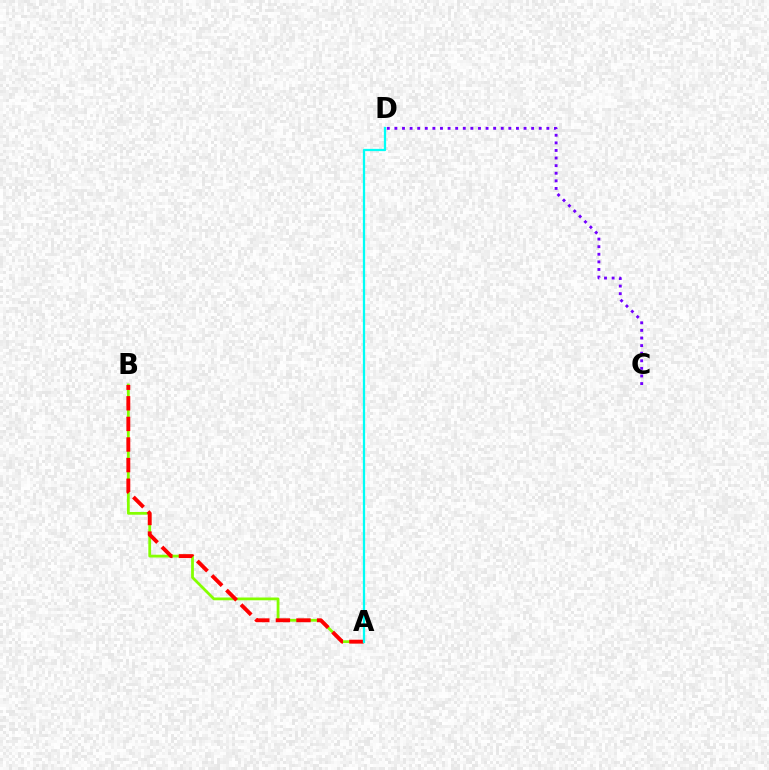{('A', 'B'): [{'color': '#84ff00', 'line_style': 'solid', 'thickness': 2.0}, {'color': '#ff0000', 'line_style': 'dashed', 'thickness': 2.8}], ('C', 'D'): [{'color': '#7200ff', 'line_style': 'dotted', 'thickness': 2.06}], ('A', 'D'): [{'color': '#00fff6', 'line_style': 'solid', 'thickness': 1.64}]}